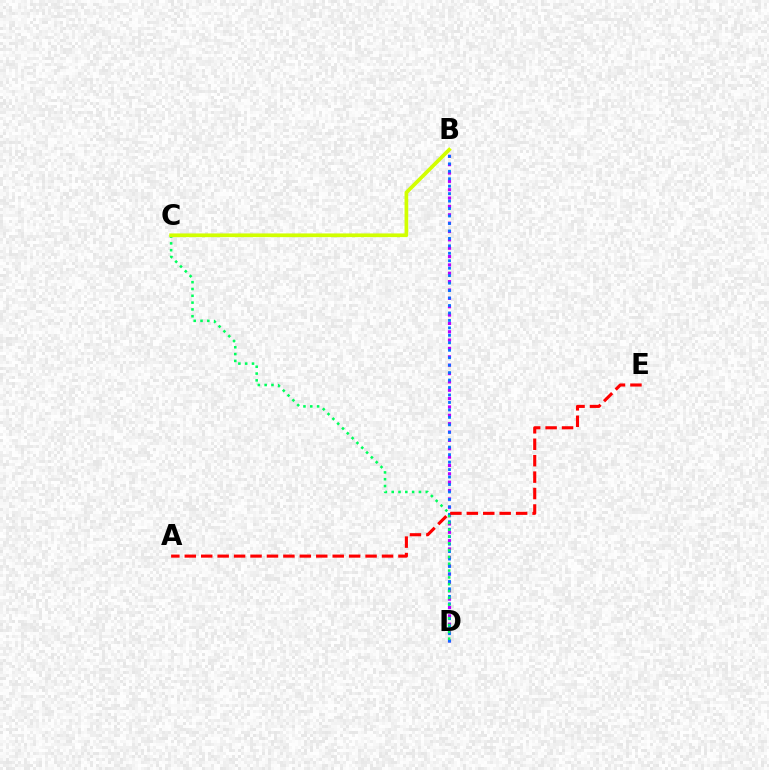{('B', 'D'): [{'color': '#b900ff', 'line_style': 'dotted', 'thickness': 2.27}, {'color': '#0074ff', 'line_style': 'dotted', 'thickness': 2.03}], ('C', 'D'): [{'color': '#00ff5c', 'line_style': 'dotted', 'thickness': 1.85}], ('B', 'C'): [{'color': '#d1ff00', 'line_style': 'solid', 'thickness': 2.67}], ('A', 'E'): [{'color': '#ff0000', 'line_style': 'dashed', 'thickness': 2.23}]}